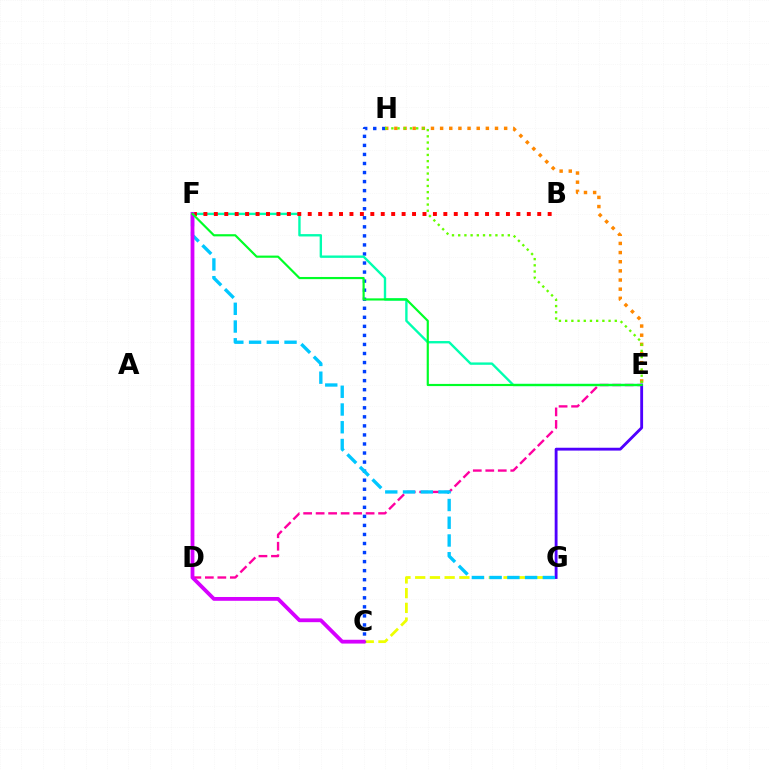{('C', 'G'): [{'color': '#eeff00', 'line_style': 'dashed', 'thickness': 2.0}], ('C', 'H'): [{'color': '#003fff', 'line_style': 'dotted', 'thickness': 2.46}], ('E', 'H'): [{'color': '#ff8800', 'line_style': 'dotted', 'thickness': 2.49}, {'color': '#66ff00', 'line_style': 'dotted', 'thickness': 1.69}], ('E', 'F'): [{'color': '#00ffaf', 'line_style': 'solid', 'thickness': 1.71}, {'color': '#00ff27', 'line_style': 'solid', 'thickness': 1.56}], ('B', 'F'): [{'color': '#ff0000', 'line_style': 'dotted', 'thickness': 2.83}], ('D', 'E'): [{'color': '#ff00a0', 'line_style': 'dashed', 'thickness': 1.7}], ('E', 'G'): [{'color': '#4f00ff', 'line_style': 'solid', 'thickness': 2.05}], ('F', 'G'): [{'color': '#00c7ff', 'line_style': 'dashed', 'thickness': 2.41}], ('C', 'F'): [{'color': '#d600ff', 'line_style': 'solid', 'thickness': 2.74}]}